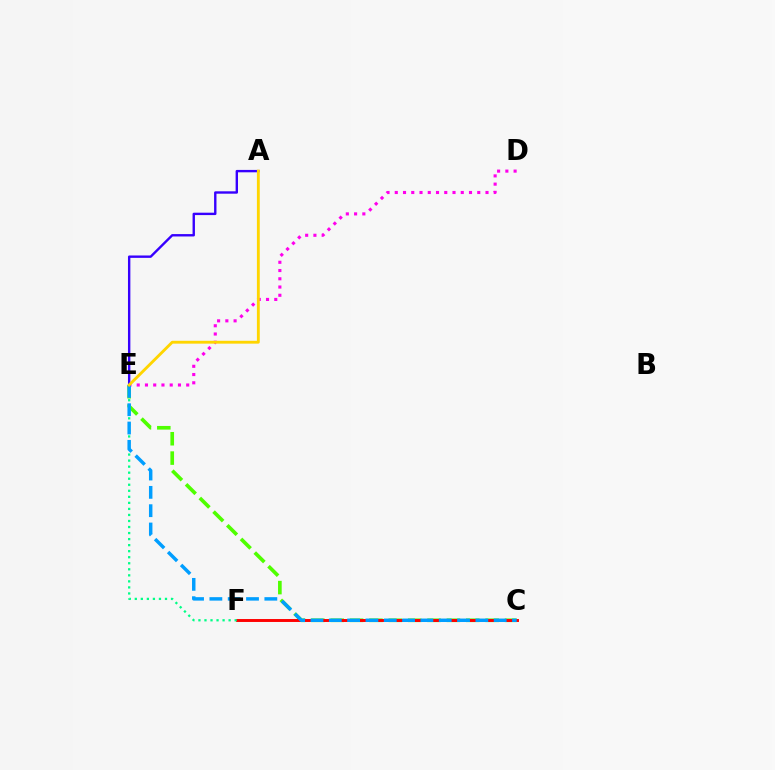{('C', 'E'): [{'color': '#4fff00', 'line_style': 'dashed', 'thickness': 2.63}, {'color': '#009eff', 'line_style': 'dashed', 'thickness': 2.49}], ('C', 'F'): [{'color': '#ff0000', 'line_style': 'solid', 'thickness': 2.11}], ('D', 'E'): [{'color': '#ff00ed', 'line_style': 'dotted', 'thickness': 2.24}], ('E', 'F'): [{'color': '#00ff86', 'line_style': 'dotted', 'thickness': 1.64}], ('A', 'E'): [{'color': '#3700ff', 'line_style': 'solid', 'thickness': 1.72}, {'color': '#ffd500', 'line_style': 'solid', 'thickness': 2.05}]}